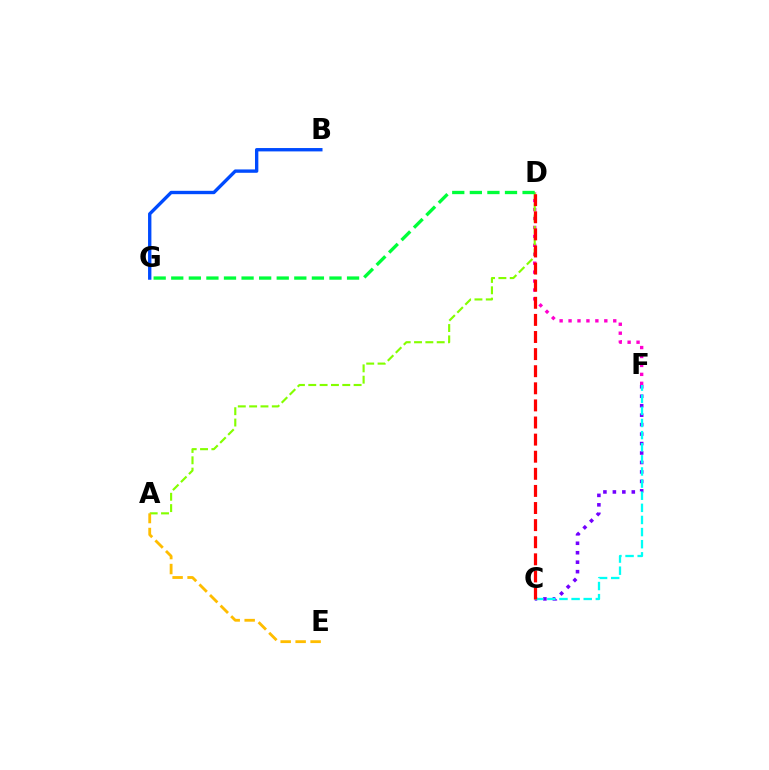{('B', 'G'): [{'color': '#004bff', 'line_style': 'solid', 'thickness': 2.42}], ('C', 'F'): [{'color': '#7200ff', 'line_style': 'dotted', 'thickness': 2.57}, {'color': '#00fff6', 'line_style': 'dashed', 'thickness': 1.65}], ('D', 'F'): [{'color': '#ff00cf', 'line_style': 'dotted', 'thickness': 2.43}], ('A', 'D'): [{'color': '#84ff00', 'line_style': 'dashed', 'thickness': 1.54}], ('C', 'D'): [{'color': '#ff0000', 'line_style': 'dashed', 'thickness': 2.32}], ('A', 'E'): [{'color': '#ffbd00', 'line_style': 'dashed', 'thickness': 2.03}], ('D', 'G'): [{'color': '#00ff39', 'line_style': 'dashed', 'thickness': 2.39}]}